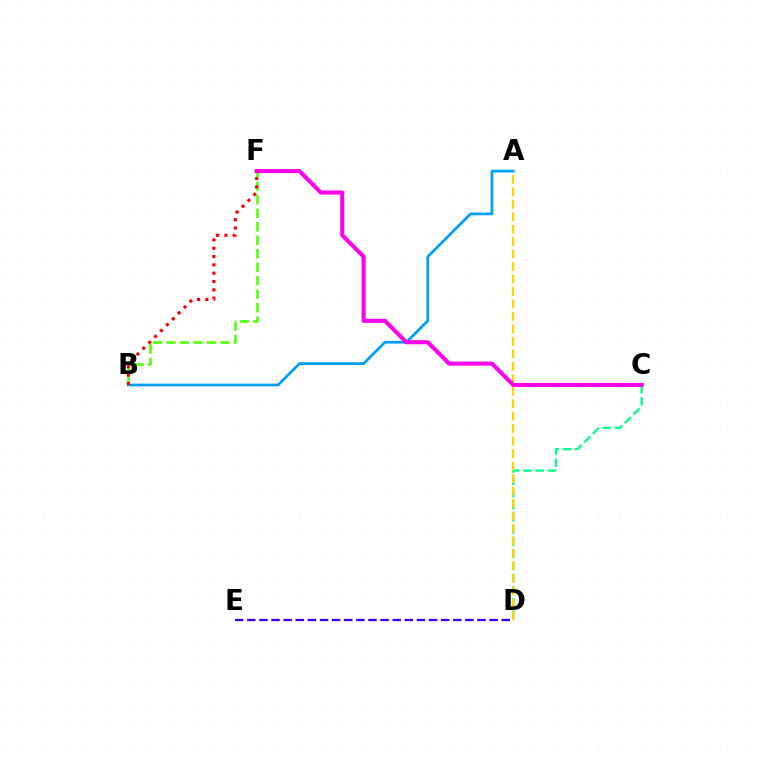{('C', 'D'): [{'color': '#00ff86', 'line_style': 'dashed', 'thickness': 1.65}], ('A', 'B'): [{'color': '#009eff', 'line_style': 'solid', 'thickness': 1.97}], ('B', 'F'): [{'color': '#4fff00', 'line_style': 'dashed', 'thickness': 1.83}, {'color': '#ff0000', 'line_style': 'dotted', 'thickness': 2.26}], ('A', 'D'): [{'color': '#ffd500', 'line_style': 'dashed', 'thickness': 1.69}], ('C', 'F'): [{'color': '#ff00ed', 'line_style': 'solid', 'thickness': 2.92}], ('D', 'E'): [{'color': '#3700ff', 'line_style': 'dashed', 'thickness': 1.65}]}